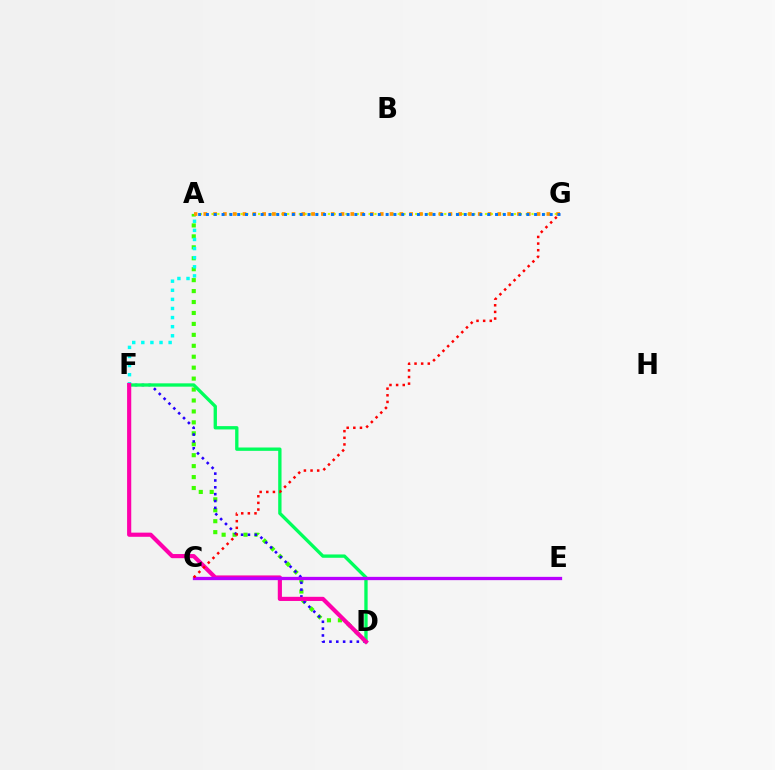{('A', 'D'): [{'color': '#3dff00', 'line_style': 'dotted', 'thickness': 2.97}], ('A', 'F'): [{'color': '#00fff6', 'line_style': 'dotted', 'thickness': 2.47}], ('A', 'G'): [{'color': '#d1ff00', 'line_style': 'dotted', 'thickness': 1.58}, {'color': '#ff9400', 'line_style': 'dotted', 'thickness': 2.66}, {'color': '#0074ff', 'line_style': 'dotted', 'thickness': 2.12}], ('D', 'F'): [{'color': '#2500ff', 'line_style': 'dotted', 'thickness': 1.86}, {'color': '#00ff5c', 'line_style': 'solid', 'thickness': 2.4}, {'color': '#ff00ac', 'line_style': 'solid', 'thickness': 2.99}], ('C', 'E'): [{'color': '#b900ff', 'line_style': 'solid', 'thickness': 2.37}], ('C', 'G'): [{'color': '#ff0000', 'line_style': 'dotted', 'thickness': 1.8}]}